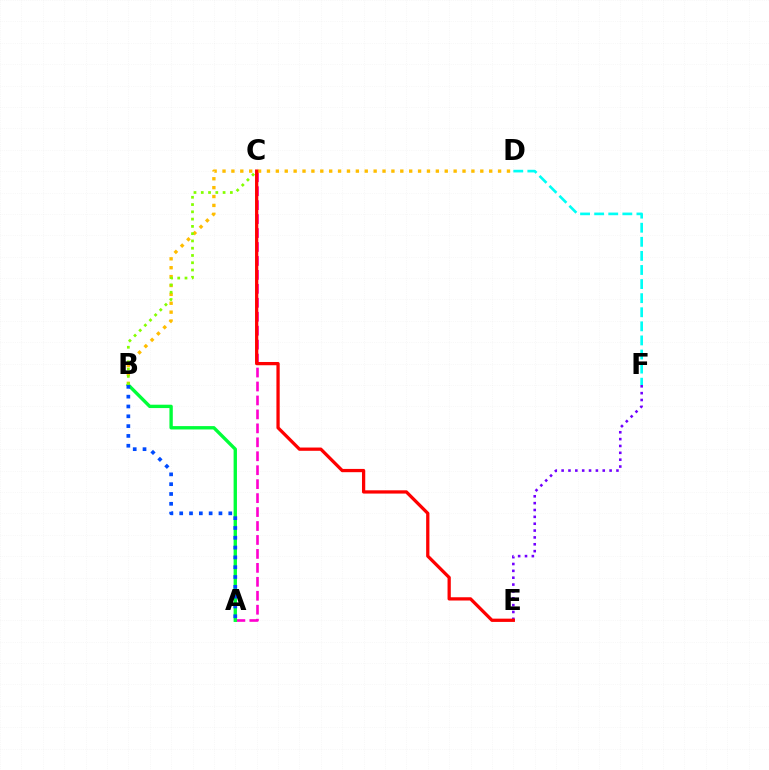{('A', 'C'): [{'color': '#ff00cf', 'line_style': 'dashed', 'thickness': 1.9}], ('D', 'F'): [{'color': '#00fff6', 'line_style': 'dashed', 'thickness': 1.91}], ('B', 'D'): [{'color': '#ffbd00', 'line_style': 'dotted', 'thickness': 2.42}], ('A', 'B'): [{'color': '#00ff39', 'line_style': 'solid', 'thickness': 2.42}, {'color': '#004bff', 'line_style': 'dotted', 'thickness': 2.67}], ('E', 'F'): [{'color': '#7200ff', 'line_style': 'dotted', 'thickness': 1.86}], ('B', 'C'): [{'color': '#84ff00', 'line_style': 'dotted', 'thickness': 1.98}], ('C', 'E'): [{'color': '#ff0000', 'line_style': 'solid', 'thickness': 2.35}]}